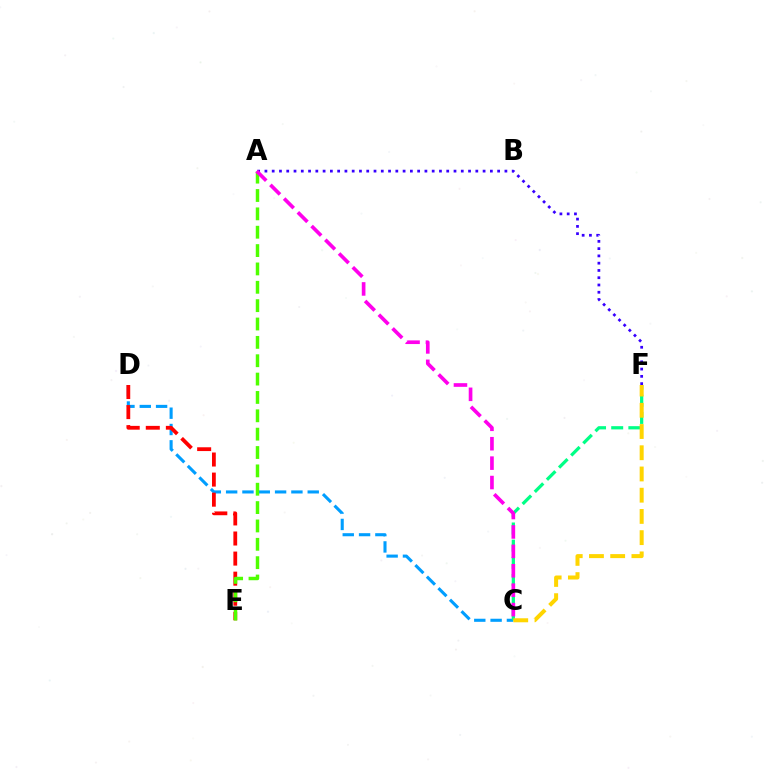{('A', 'F'): [{'color': '#3700ff', 'line_style': 'dotted', 'thickness': 1.98}], ('C', 'D'): [{'color': '#009eff', 'line_style': 'dashed', 'thickness': 2.22}], ('D', 'E'): [{'color': '#ff0000', 'line_style': 'dashed', 'thickness': 2.73}], ('C', 'F'): [{'color': '#00ff86', 'line_style': 'dashed', 'thickness': 2.33}, {'color': '#ffd500', 'line_style': 'dashed', 'thickness': 2.88}], ('A', 'E'): [{'color': '#4fff00', 'line_style': 'dashed', 'thickness': 2.49}], ('A', 'C'): [{'color': '#ff00ed', 'line_style': 'dashed', 'thickness': 2.64}]}